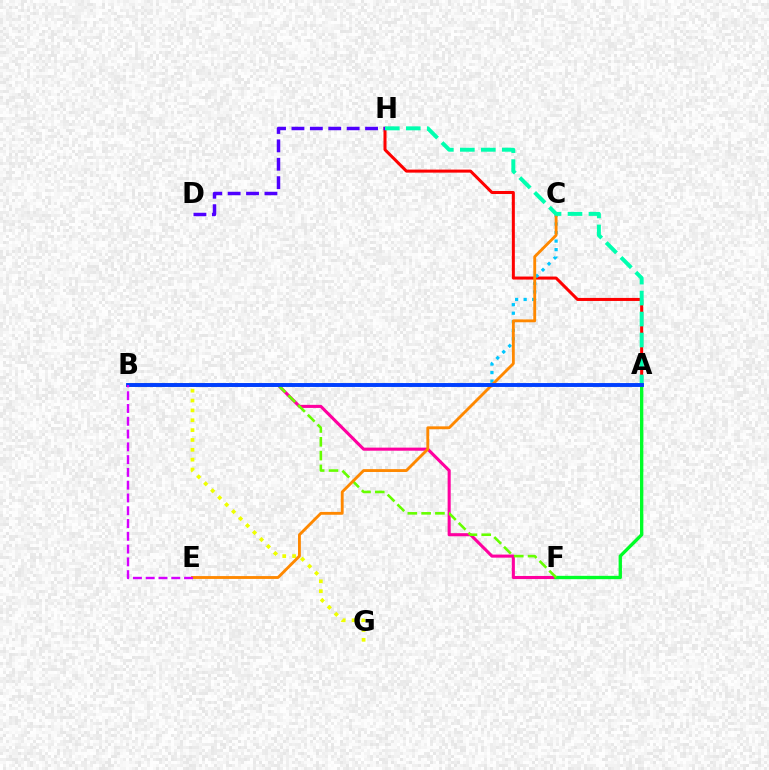{('A', 'H'): [{'color': '#ff0000', 'line_style': 'solid', 'thickness': 2.18}, {'color': '#00ffaf', 'line_style': 'dashed', 'thickness': 2.85}], ('B', 'F'): [{'color': '#ff00a0', 'line_style': 'solid', 'thickness': 2.22}, {'color': '#66ff00', 'line_style': 'dashed', 'thickness': 1.87}], ('B', 'C'): [{'color': '#00c7ff', 'line_style': 'dotted', 'thickness': 2.32}], ('D', 'H'): [{'color': '#4f00ff', 'line_style': 'dashed', 'thickness': 2.5}], ('B', 'G'): [{'color': '#eeff00', 'line_style': 'dotted', 'thickness': 2.68}], ('A', 'F'): [{'color': '#00ff27', 'line_style': 'solid', 'thickness': 2.4}], ('C', 'E'): [{'color': '#ff8800', 'line_style': 'solid', 'thickness': 2.06}], ('A', 'B'): [{'color': '#003fff', 'line_style': 'solid', 'thickness': 2.8}], ('B', 'E'): [{'color': '#d600ff', 'line_style': 'dashed', 'thickness': 1.74}]}